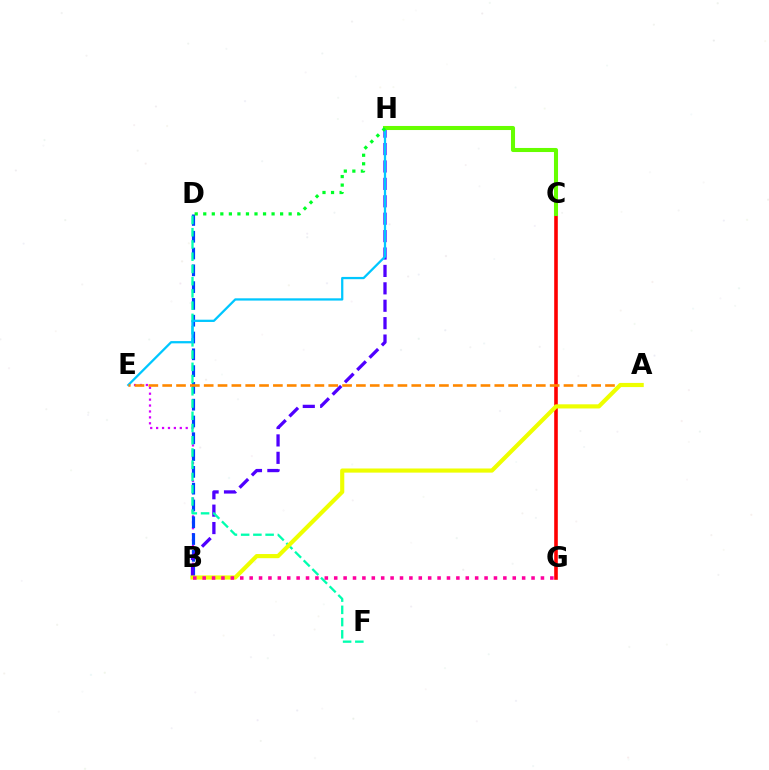{('B', 'E'): [{'color': '#d600ff', 'line_style': 'dotted', 'thickness': 1.61}], ('B', 'D'): [{'color': '#003fff', 'line_style': 'dashed', 'thickness': 2.28}], ('B', 'H'): [{'color': '#4f00ff', 'line_style': 'dashed', 'thickness': 2.37}], ('D', 'F'): [{'color': '#00ffaf', 'line_style': 'dashed', 'thickness': 1.66}], ('C', 'G'): [{'color': '#ff0000', 'line_style': 'solid', 'thickness': 2.6}], ('E', 'H'): [{'color': '#00c7ff', 'line_style': 'solid', 'thickness': 1.63}], ('A', 'E'): [{'color': '#ff8800', 'line_style': 'dashed', 'thickness': 1.88}], ('A', 'B'): [{'color': '#eeff00', 'line_style': 'solid', 'thickness': 2.98}], ('C', 'H'): [{'color': '#66ff00', 'line_style': 'solid', 'thickness': 2.92}], ('D', 'H'): [{'color': '#00ff27', 'line_style': 'dotted', 'thickness': 2.32}], ('B', 'G'): [{'color': '#ff00a0', 'line_style': 'dotted', 'thickness': 2.55}]}